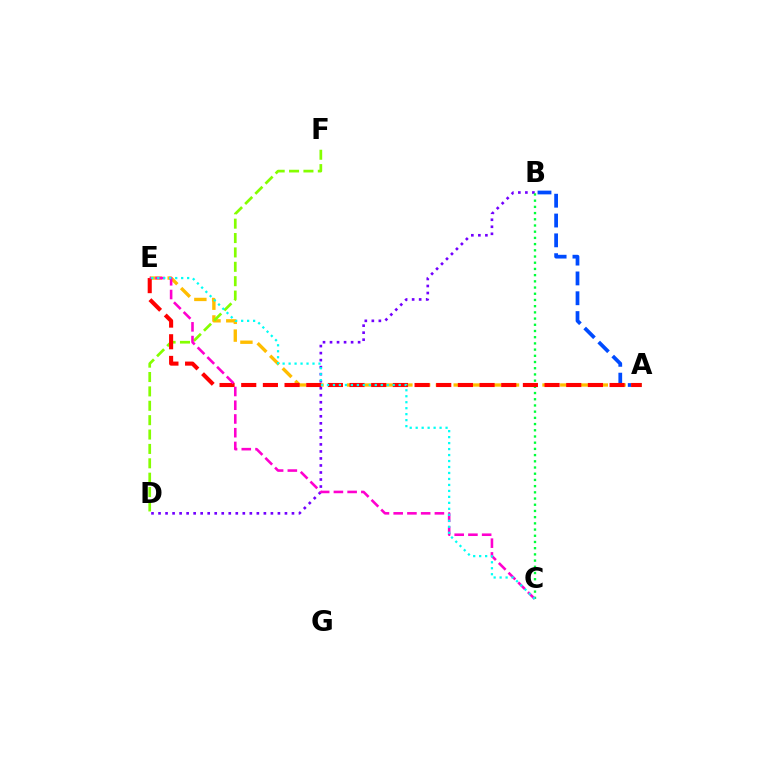{('B', 'D'): [{'color': '#7200ff', 'line_style': 'dotted', 'thickness': 1.91}], ('B', 'C'): [{'color': '#00ff39', 'line_style': 'dotted', 'thickness': 1.69}], ('A', 'B'): [{'color': '#004bff', 'line_style': 'dashed', 'thickness': 2.69}], ('A', 'E'): [{'color': '#ffbd00', 'line_style': 'dashed', 'thickness': 2.41}, {'color': '#ff0000', 'line_style': 'dashed', 'thickness': 2.94}], ('D', 'F'): [{'color': '#84ff00', 'line_style': 'dashed', 'thickness': 1.95}], ('C', 'E'): [{'color': '#ff00cf', 'line_style': 'dashed', 'thickness': 1.87}, {'color': '#00fff6', 'line_style': 'dotted', 'thickness': 1.62}]}